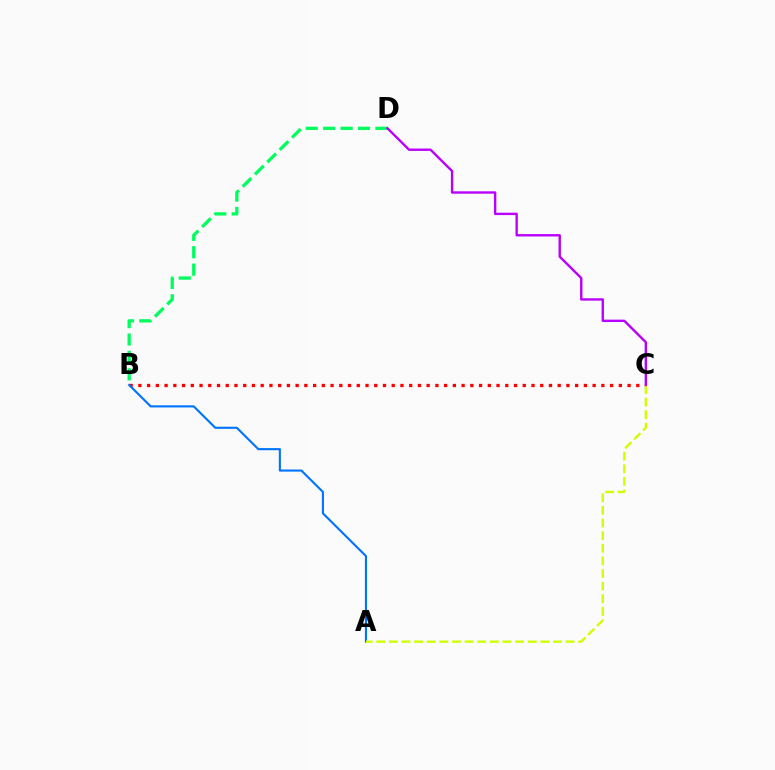{('B', 'C'): [{'color': '#ff0000', 'line_style': 'dotted', 'thickness': 2.37}], ('B', 'D'): [{'color': '#00ff5c', 'line_style': 'dashed', 'thickness': 2.37}], ('A', 'B'): [{'color': '#0074ff', 'line_style': 'solid', 'thickness': 1.52}], ('A', 'C'): [{'color': '#d1ff00', 'line_style': 'dashed', 'thickness': 1.71}], ('C', 'D'): [{'color': '#b900ff', 'line_style': 'solid', 'thickness': 1.72}]}